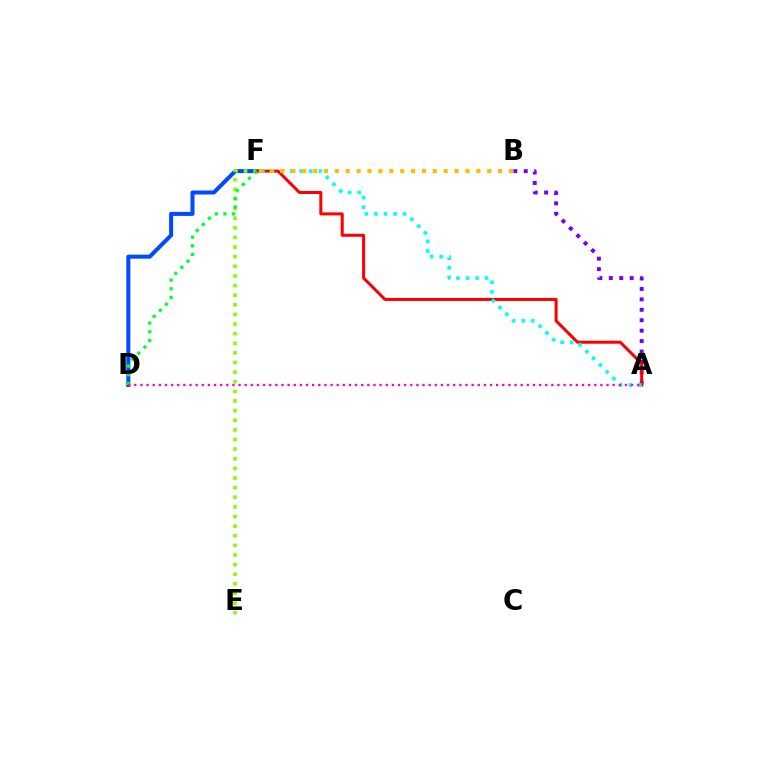{('A', 'B'): [{'color': '#7200ff', 'line_style': 'dotted', 'thickness': 2.83}], ('D', 'F'): [{'color': '#004bff', 'line_style': 'solid', 'thickness': 2.91}, {'color': '#00ff39', 'line_style': 'dotted', 'thickness': 2.35}], ('E', 'F'): [{'color': '#84ff00', 'line_style': 'dotted', 'thickness': 2.61}], ('A', 'F'): [{'color': '#ff0000', 'line_style': 'solid', 'thickness': 2.17}, {'color': '#00fff6', 'line_style': 'dotted', 'thickness': 2.59}], ('B', 'F'): [{'color': '#ffbd00', 'line_style': 'dotted', 'thickness': 2.96}], ('A', 'D'): [{'color': '#ff00cf', 'line_style': 'dotted', 'thickness': 1.67}]}